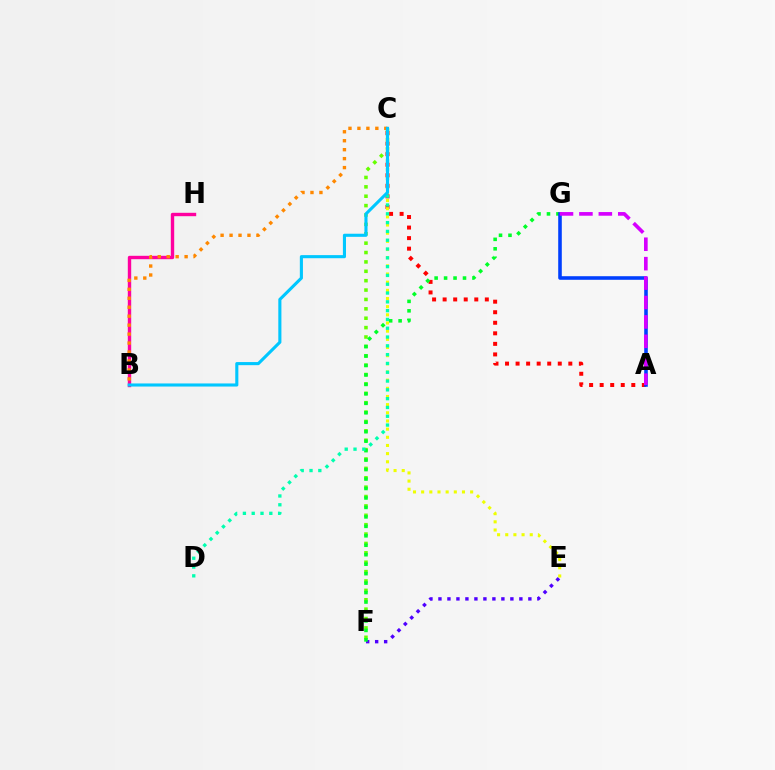{('B', 'H'): [{'color': '#ff00a0', 'line_style': 'solid', 'thickness': 2.44}], ('A', 'C'): [{'color': '#ff0000', 'line_style': 'dotted', 'thickness': 2.87}], ('E', 'F'): [{'color': '#4f00ff', 'line_style': 'dotted', 'thickness': 2.44}], ('C', 'F'): [{'color': '#66ff00', 'line_style': 'dotted', 'thickness': 2.55}], ('B', 'C'): [{'color': '#ff8800', 'line_style': 'dotted', 'thickness': 2.43}, {'color': '#00c7ff', 'line_style': 'solid', 'thickness': 2.23}], ('F', 'G'): [{'color': '#00ff27', 'line_style': 'dotted', 'thickness': 2.57}], ('C', 'E'): [{'color': '#eeff00', 'line_style': 'dotted', 'thickness': 2.22}], ('A', 'G'): [{'color': '#003fff', 'line_style': 'solid', 'thickness': 2.57}, {'color': '#d600ff', 'line_style': 'dashed', 'thickness': 2.64}], ('C', 'D'): [{'color': '#00ffaf', 'line_style': 'dotted', 'thickness': 2.39}]}